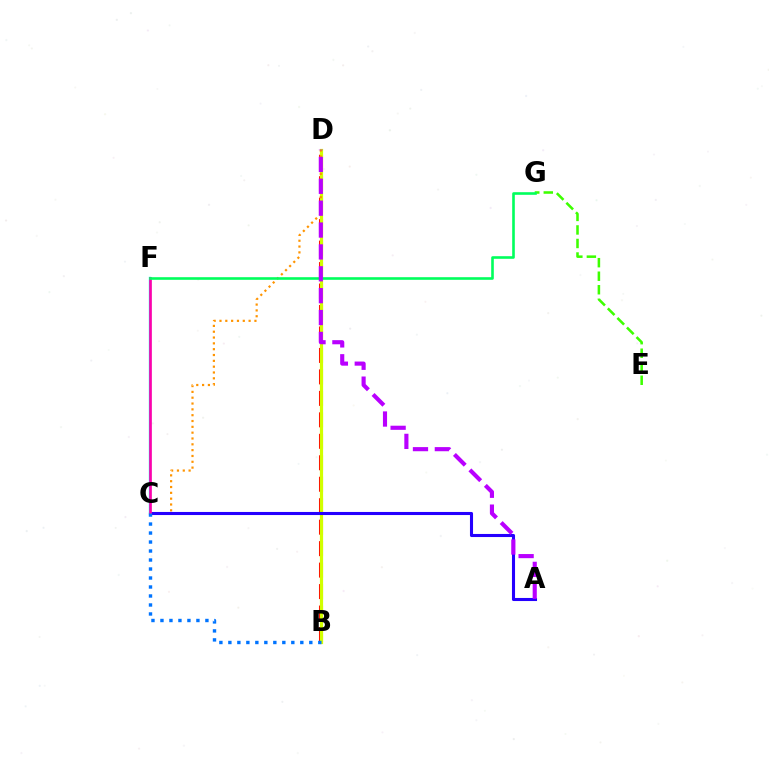{('B', 'D'): [{'color': '#ff0000', 'line_style': 'dashed', 'thickness': 2.92}, {'color': '#d1ff00', 'line_style': 'solid', 'thickness': 2.31}], ('C', 'D'): [{'color': '#ff9400', 'line_style': 'dotted', 'thickness': 1.58}], ('A', 'C'): [{'color': '#2500ff', 'line_style': 'solid', 'thickness': 2.21}], ('C', 'F'): [{'color': '#00fff6', 'line_style': 'solid', 'thickness': 1.71}, {'color': '#ff00ac', 'line_style': 'solid', 'thickness': 1.92}], ('B', 'C'): [{'color': '#0074ff', 'line_style': 'dotted', 'thickness': 2.44}], ('E', 'G'): [{'color': '#3dff00', 'line_style': 'dashed', 'thickness': 1.84}], ('F', 'G'): [{'color': '#00ff5c', 'line_style': 'solid', 'thickness': 1.88}], ('A', 'D'): [{'color': '#b900ff', 'line_style': 'dashed', 'thickness': 2.97}]}